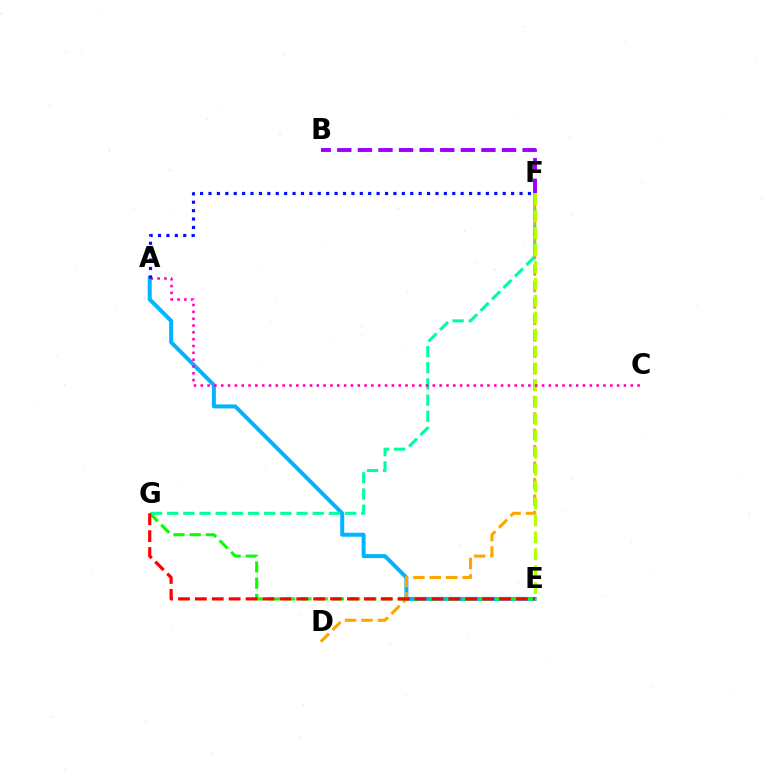{('A', 'E'): [{'color': '#00b5ff', 'line_style': 'solid', 'thickness': 2.87}], ('D', 'F'): [{'color': '#ffa500', 'line_style': 'dashed', 'thickness': 2.23}], ('E', 'G'): [{'color': '#08ff00', 'line_style': 'dashed', 'thickness': 2.21}, {'color': '#ff0000', 'line_style': 'dashed', 'thickness': 2.3}], ('F', 'G'): [{'color': '#00ff9d', 'line_style': 'dashed', 'thickness': 2.2}], ('E', 'F'): [{'color': '#b3ff00', 'line_style': 'dashed', 'thickness': 2.3}], ('A', 'C'): [{'color': '#ff00bd', 'line_style': 'dotted', 'thickness': 1.85}], ('B', 'F'): [{'color': '#9b00ff', 'line_style': 'dashed', 'thickness': 2.8}], ('A', 'F'): [{'color': '#0010ff', 'line_style': 'dotted', 'thickness': 2.28}]}